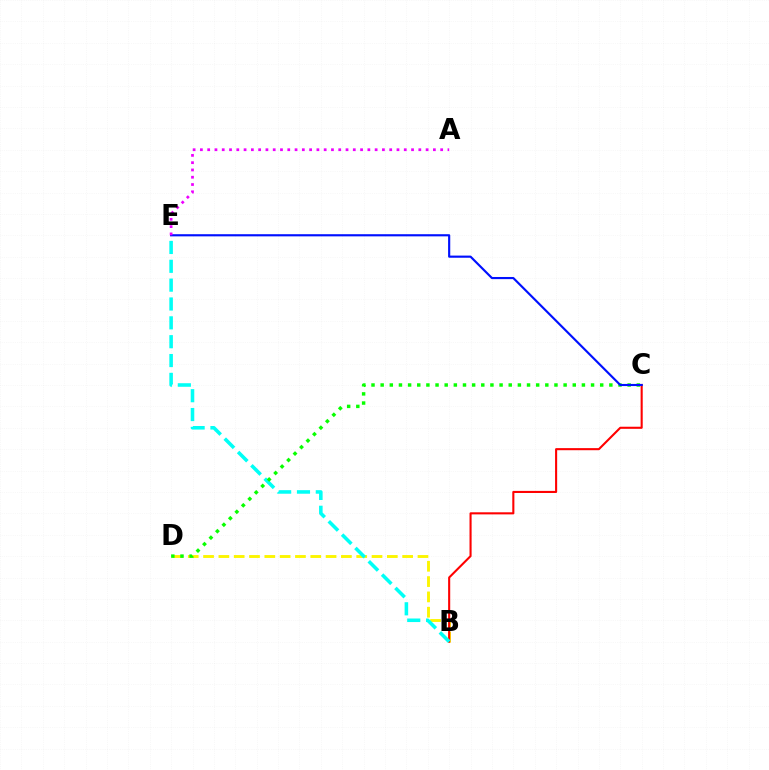{('B', 'D'): [{'color': '#fcf500', 'line_style': 'dashed', 'thickness': 2.08}], ('B', 'C'): [{'color': '#ff0000', 'line_style': 'solid', 'thickness': 1.51}], ('B', 'E'): [{'color': '#00fff6', 'line_style': 'dashed', 'thickness': 2.56}], ('C', 'D'): [{'color': '#08ff00', 'line_style': 'dotted', 'thickness': 2.49}], ('C', 'E'): [{'color': '#0010ff', 'line_style': 'solid', 'thickness': 1.55}], ('A', 'E'): [{'color': '#ee00ff', 'line_style': 'dotted', 'thickness': 1.98}]}